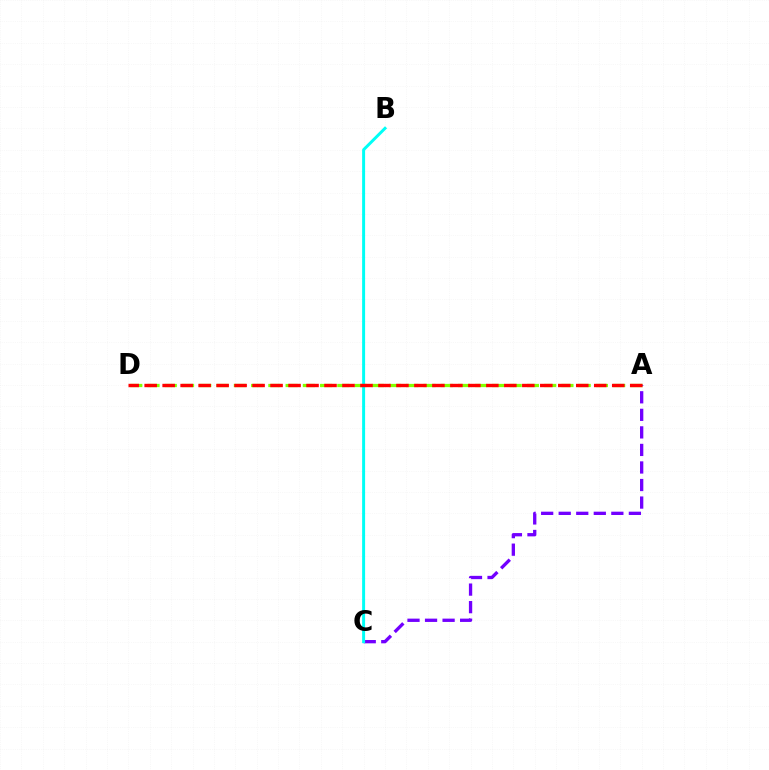{('A', 'D'): [{'color': '#84ff00', 'line_style': 'dashed', 'thickness': 2.34}, {'color': '#ff0000', 'line_style': 'dashed', 'thickness': 2.44}], ('A', 'C'): [{'color': '#7200ff', 'line_style': 'dashed', 'thickness': 2.38}], ('B', 'C'): [{'color': '#00fff6', 'line_style': 'solid', 'thickness': 2.14}]}